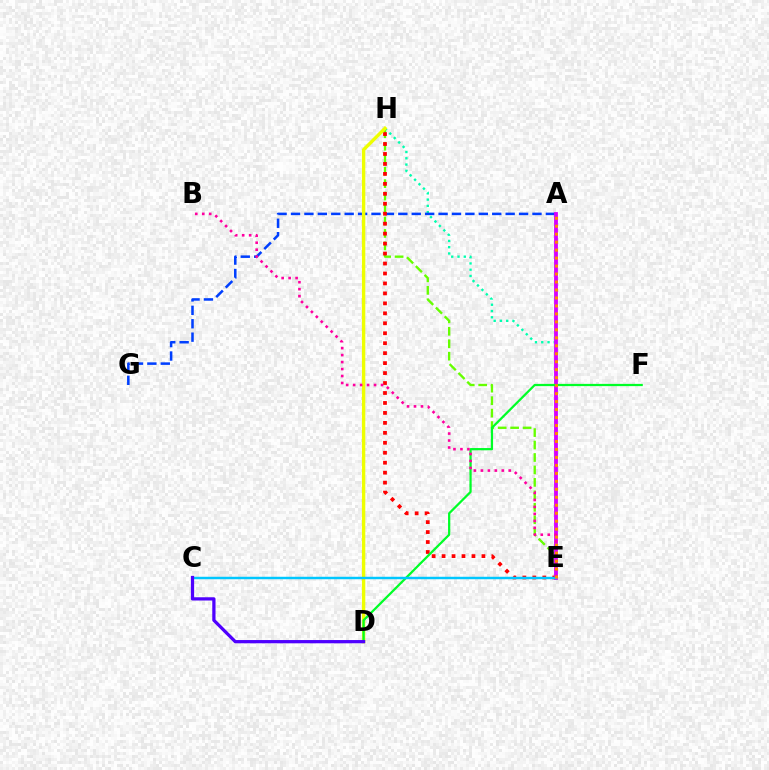{('E', 'H'): [{'color': '#00ffaf', 'line_style': 'dotted', 'thickness': 1.7}, {'color': '#66ff00', 'line_style': 'dashed', 'thickness': 1.69}, {'color': '#ff0000', 'line_style': 'dotted', 'thickness': 2.71}], ('A', 'G'): [{'color': '#003fff', 'line_style': 'dashed', 'thickness': 1.82}], ('A', 'E'): [{'color': '#d600ff', 'line_style': 'solid', 'thickness': 2.75}, {'color': '#ff8800', 'line_style': 'dotted', 'thickness': 2.17}], ('D', 'H'): [{'color': '#eeff00', 'line_style': 'solid', 'thickness': 2.42}], ('D', 'F'): [{'color': '#00ff27', 'line_style': 'solid', 'thickness': 1.62}], ('C', 'E'): [{'color': '#00c7ff', 'line_style': 'solid', 'thickness': 1.77}], ('B', 'E'): [{'color': '#ff00a0', 'line_style': 'dotted', 'thickness': 1.89}], ('C', 'D'): [{'color': '#4f00ff', 'line_style': 'solid', 'thickness': 2.34}]}